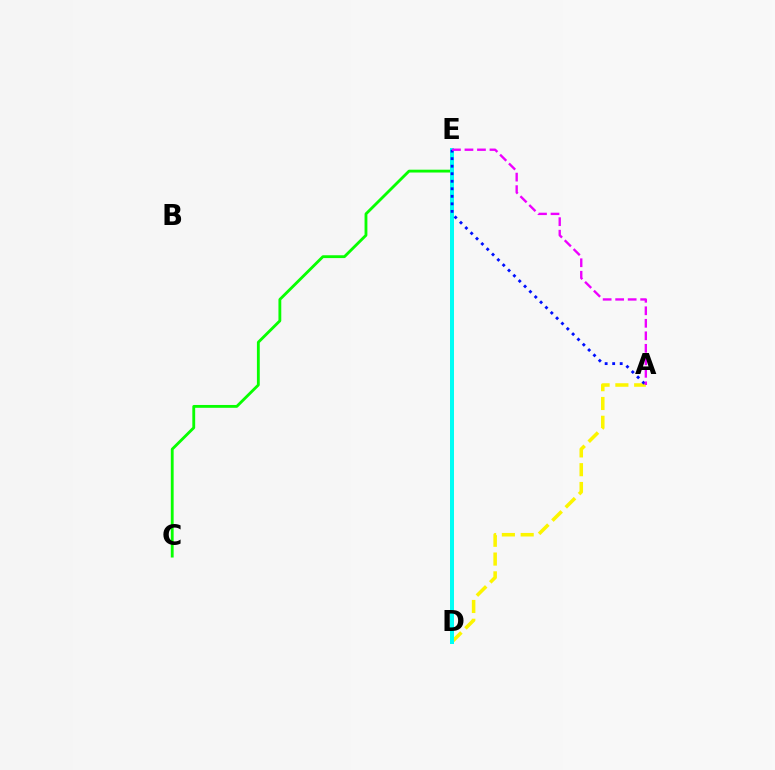{('D', 'E'): [{'color': '#ff0000', 'line_style': 'solid', 'thickness': 2.84}, {'color': '#00fff6', 'line_style': 'solid', 'thickness': 2.87}], ('C', 'E'): [{'color': '#08ff00', 'line_style': 'solid', 'thickness': 2.04}], ('A', 'D'): [{'color': '#fcf500', 'line_style': 'dashed', 'thickness': 2.55}], ('A', 'E'): [{'color': '#0010ff', 'line_style': 'dotted', 'thickness': 2.05}, {'color': '#ee00ff', 'line_style': 'dashed', 'thickness': 1.7}]}